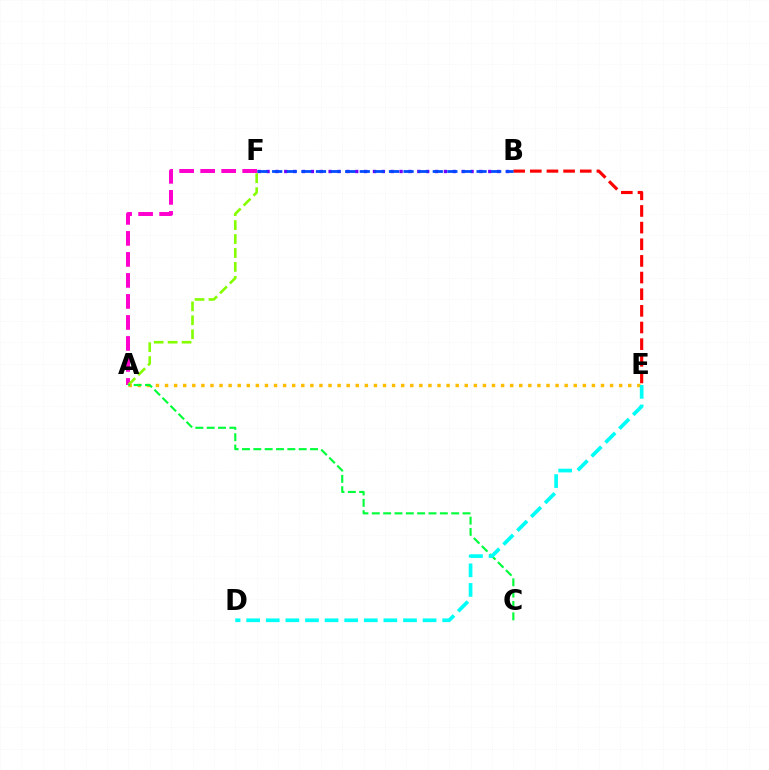{('B', 'F'): [{'color': '#7200ff', 'line_style': 'dotted', 'thickness': 2.41}, {'color': '#004bff', 'line_style': 'dashed', 'thickness': 1.98}], ('A', 'F'): [{'color': '#ff00cf', 'line_style': 'dashed', 'thickness': 2.85}, {'color': '#84ff00', 'line_style': 'dashed', 'thickness': 1.89}], ('B', 'E'): [{'color': '#ff0000', 'line_style': 'dashed', 'thickness': 2.26}], ('A', 'E'): [{'color': '#ffbd00', 'line_style': 'dotted', 'thickness': 2.47}], ('A', 'C'): [{'color': '#00ff39', 'line_style': 'dashed', 'thickness': 1.54}], ('D', 'E'): [{'color': '#00fff6', 'line_style': 'dashed', 'thickness': 2.66}]}